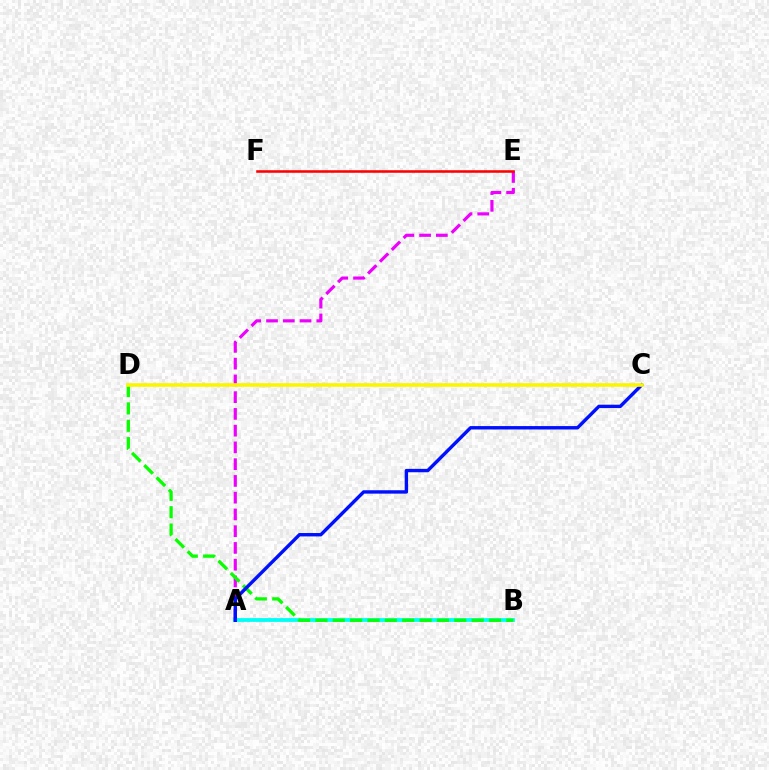{('A', 'E'): [{'color': '#ee00ff', 'line_style': 'dashed', 'thickness': 2.28}], ('A', 'B'): [{'color': '#00fff6', 'line_style': 'solid', 'thickness': 2.74}], ('B', 'D'): [{'color': '#08ff00', 'line_style': 'dashed', 'thickness': 2.36}], ('A', 'C'): [{'color': '#0010ff', 'line_style': 'solid', 'thickness': 2.45}], ('E', 'F'): [{'color': '#ff0000', 'line_style': 'solid', 'thickness': 1.84}], ('C', 'D'): [{'color': '#fcf500', 'line_style': 'solid', 'thickness': 2.6}]}